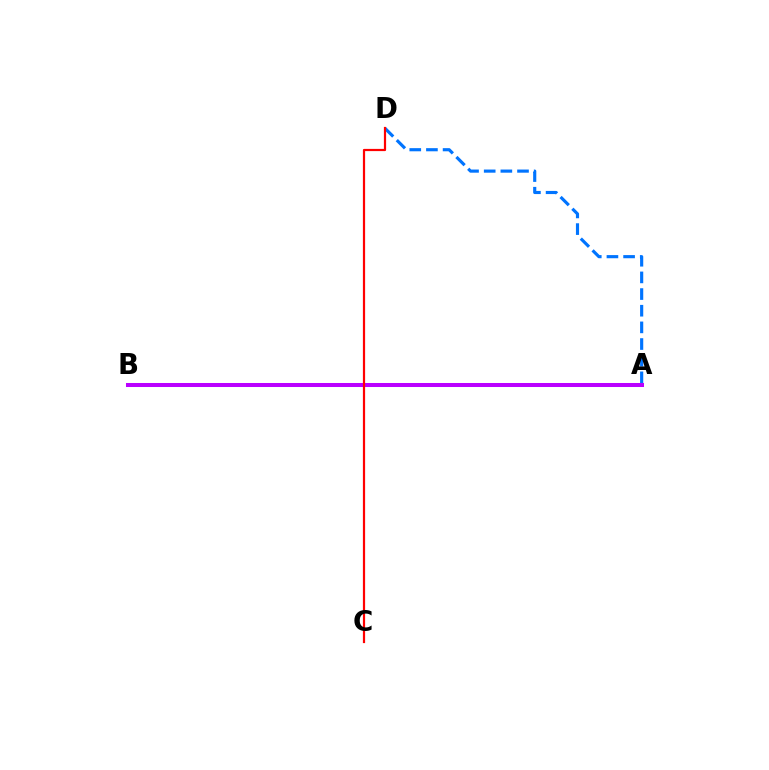{('A', 'D'): [{'color': '#0074ff', 'line_style': 'dashed', 'thickness': 2.26}], ('A', 'B'): [{'color': '#00ff5c', 'line_style': 'solid', 'thickness': 1.91}, {'color': '#d1ff00', 'line_style': 'solid', 'thickness': 1.74}, {'color': '#b900ff', 'line_style': 'solid', 'thickness': 2.9}], ('C', 'D'): [{'color': '#ff0000', 'line_style': 'solid', 'thickness': 1.59}]}